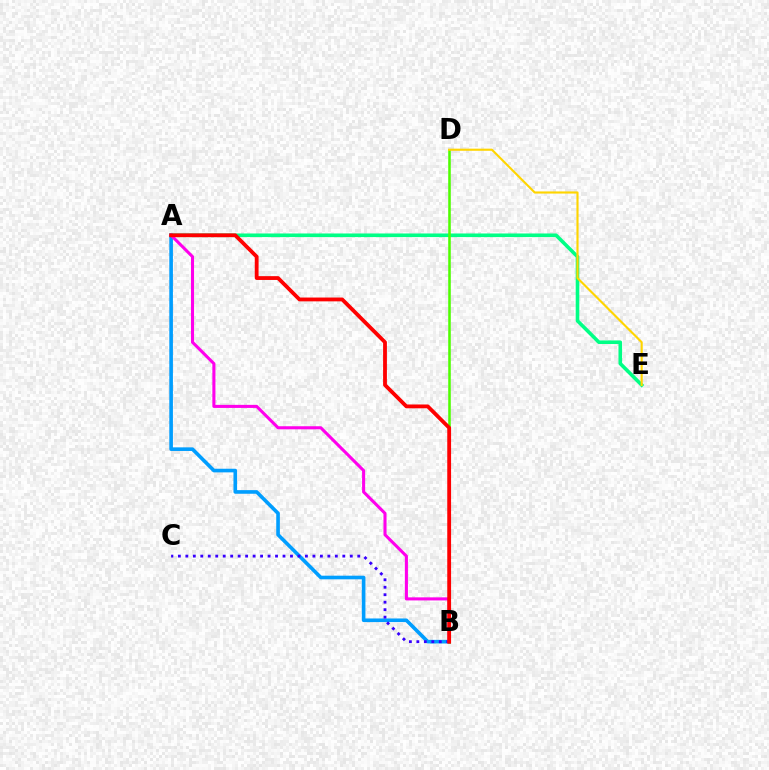{('A', 'E'): [{'color': '#00ff86', 'line_style': 'solid', 'thickness': 2.59}], ('A', 'B'): [{'color': '#009eff', 'line_style': 'solid', 'thickness': 2.61}, {'color': '#ff00ed', 'line_style': 'solid', 'thickness': 2.21}, {'color': '#ff0000', 'line_style': 'solid', 'thickness': 2.75}], ('B', 'D'): [{'color': '#4fff00', 'line_style': 'solid', 'thickness': 1.84}], ('B', 'C'): [{'color': '#3700ff', 'line_style': 'dotted', 'thickness': 2.03}], ('D', 'E'): [{'color': '#ffd500', 'line_style': 'solid', 'thickness': 1.53}]}